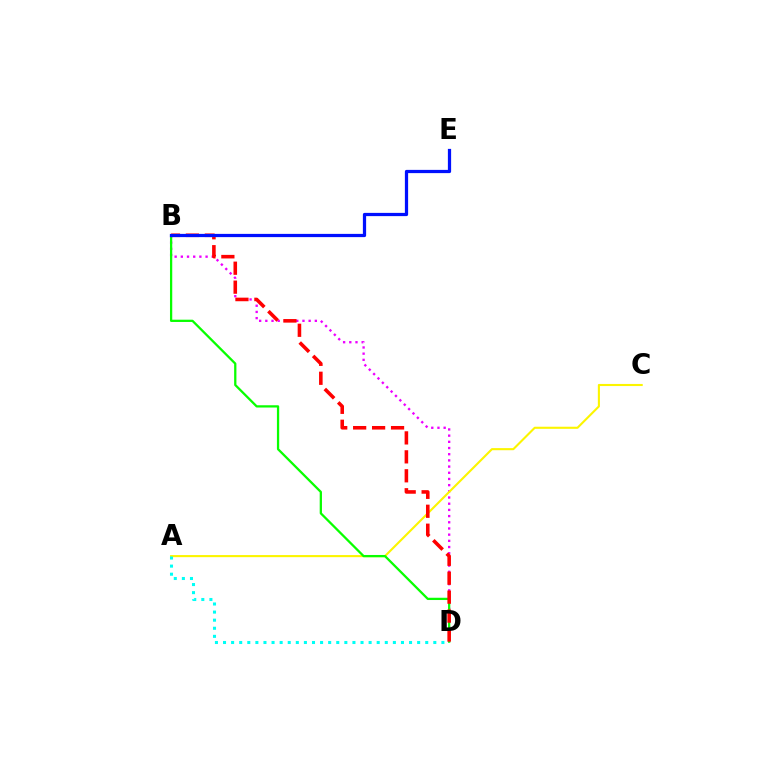{('B', 'D'): [{'color': '#ee00ff', 'line_style': 'dotted', 'thickness': 1.68}, {'color': '#08ff00', 'line_style': 'solid', 'thickness': 1.64}, {'color': '#ff0000', 'line_style': 'dashed', 'thickness': 2.57}], ('A', 'C'): [{'color': '#fcf500', 'line_style': 'solid', 'thickness': 1.51}], ('A', 'D'): [{'color': '#00fff6', 'line_style': 'dotted', 'thickness': 2.2}], ('B', 'E'): [{'color': '#0010ff', 'line_style': 'solid', 'thickness': 2.33}]}